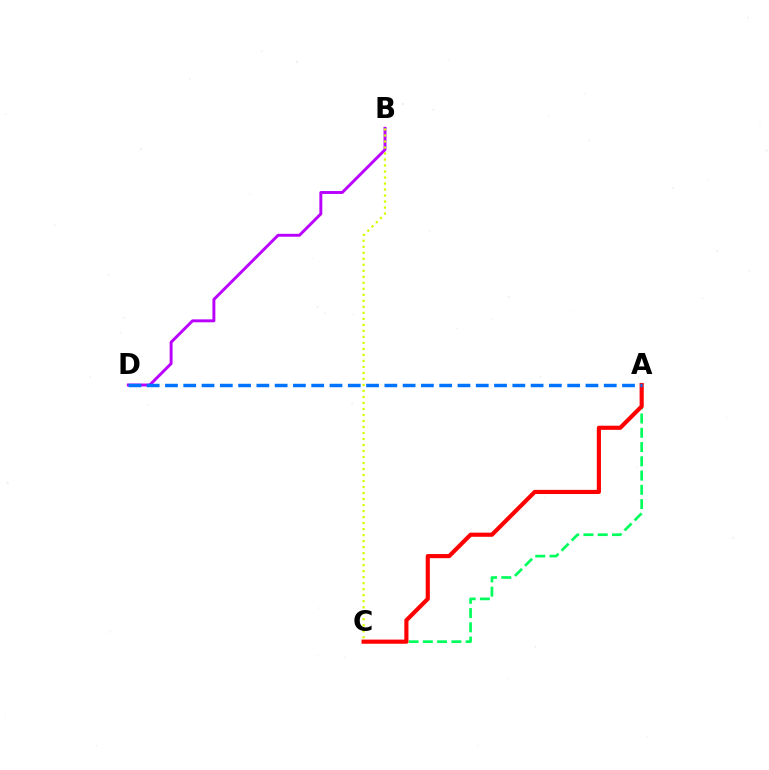{('A', 'C'): [{'color': '#00ff5c', 'line_style': 'dashed', 'thickness': 1.94}, {'color': '#ff0000', 'line_style': 'solid', 'thickness': 2.98}], ('B', 'D'): [{'color': '#b900ff', 'line_style': 'solid', 'thickness': 2.11}], ('B', 'C'): [{'color': '#d1ff00', 'line_style': 'dotted', 'thickness': 1.63}], ('A', 'D'): [{'color': '#0074ff', 'line_style': 'dashed', 'thickness': 2.48}]}